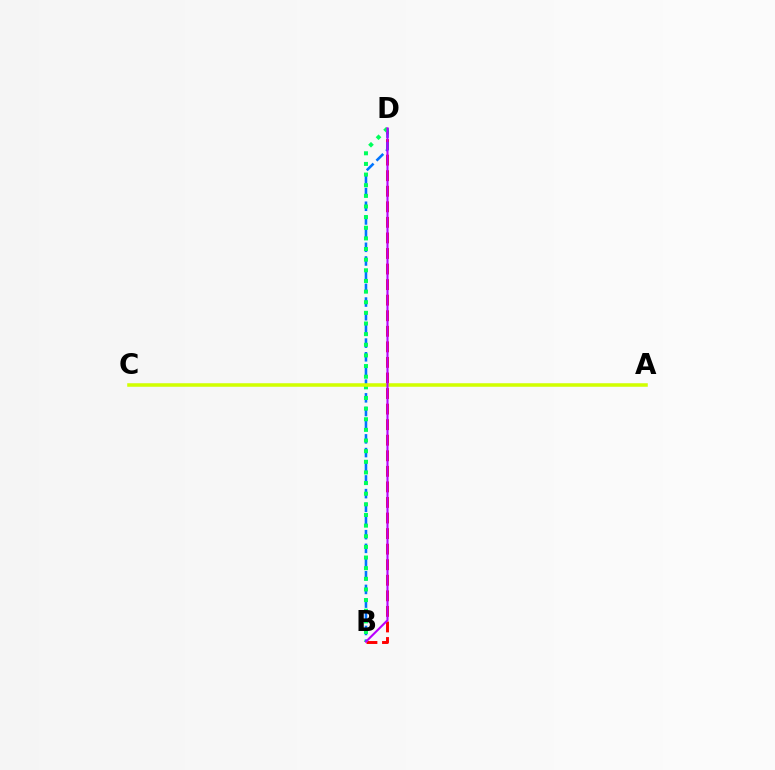{('B', 'D'): [{'color': '#ff0000', 'line_style': 'dashed', 'thickness': 2.11}, {'color': '#0074ff', 'line_style': 'dashed', 'thickness': 1.86}, {'color': '#00ff5c', 'line_style': 'dotted', 'thickness': 2.89}, {'color': '#b900ff', 'line_style': 'solid', 'thickness': 1.51}], ('A', 'C'): [{'color': '#d1ff00', 'line_style': 'solid', 'thickness': 2.54}]}